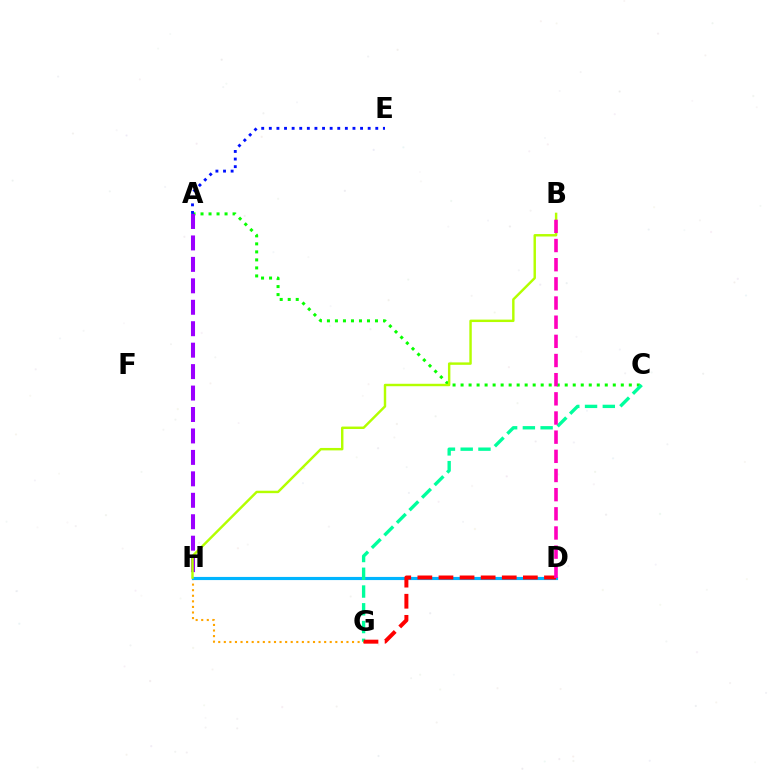{('G', 'H'): [{'color': '#ffa500', 'line_style': 'dotted', 'thickness': 1.51}], ('A', 'C'): [{'color': '#08ff00', 'line_style': 'dotted', 'thickness': 2.18}], ('A', 'H'): [{'color': '#9b00ff', 'line_style': 'dashed', 'thickness': 2.91}], ('D', 'H'): [{'color': '#00b5ff', 'line_style': 'solid', 'thickness': 2.27}], ('B', 'H'): [{'color': '#b3ff00', 'line_style': 'solid', 'thickness': 1.75}], ('C', 'G'): [{'color': '#00ff9d', 'line_style': 'dashed', 'thickness': 2.41}], ('D', 'G'): [{'color': '#ff0000', 'line_style': 'dashed', 'thickness': 2.87}], ('B', 'D'): [{'color': '#ff00bd', 'line_style': 'dashed', 'thickness': 2.6}], ('A', 'E'): [{'color': '#0010ff', 'line_style': 'dotted', 'thickness': 2.07}]}